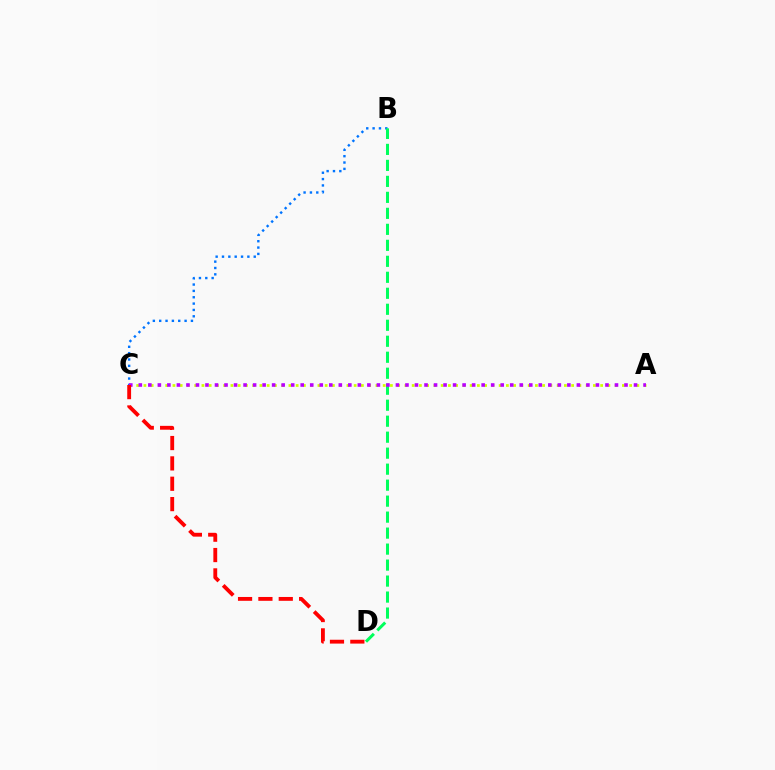{('A', 'C'): [{'color': '#d1ff00', 'line_style': 'dotted', 'thickness': 1.97}, {'color': '#b900ff', 'line_style': 'dotted', 'thickness': 2.59}], ('B', 'C'): [{'color': '#0074ff', 'line_style': 'dotted', 'thickness': 1.72}], ('B', 'D'): [{'color': '#00ff5c', 'line_style': 'dashed', 'thickness': 2.17}], ('C', 'D'): [{'color': '#ff0000', 'line_style': 'dashed', 'thickness': 2.77}]}